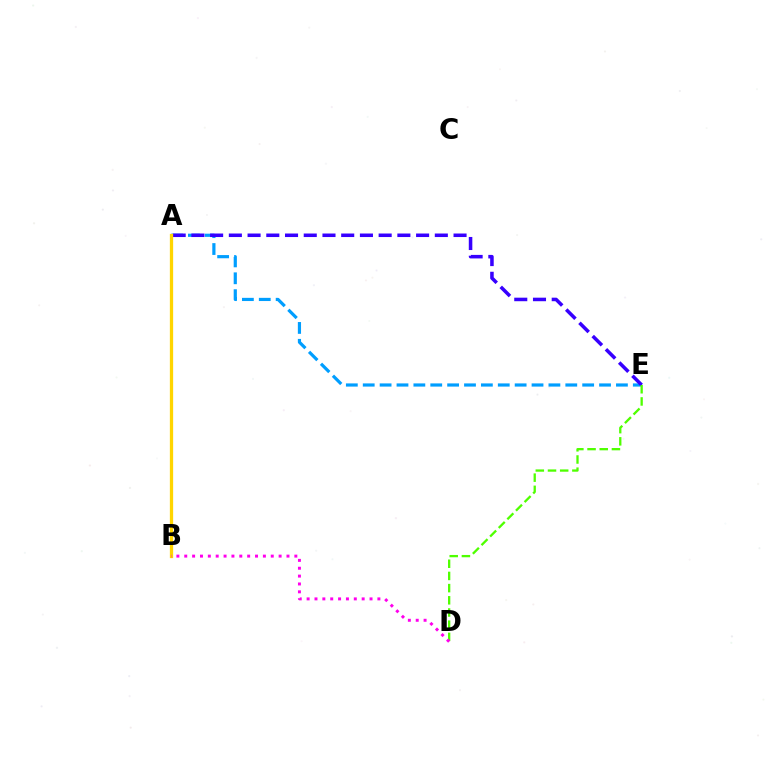{('A', 'B'): [{'color': '#00ff86', 'line_style': 'dashed', 'thickness': 2.08}, {'color': '#ff0000', 'line_style': 'dashed', 'thickness': 1.93}, {'color': '#ffd500', 'line_style': 'solid', 'thickness': 2.36}], ('A', 'E'): [{'color': '#009eff', 'line_style': 'dashed', 'thickness': 2.29}, {'color': '#3700ff', 'line_style': 'dashed', 'thickness': 2.54}], ('D', 'E'): [{'color': '#4fff00', 'line_style': 'dashed', 'thickness': 1.66}], ('B', 'D'): [{'color': '#ff00ed', 'line_style': 'dotted', 'thickness': 2.14}]}